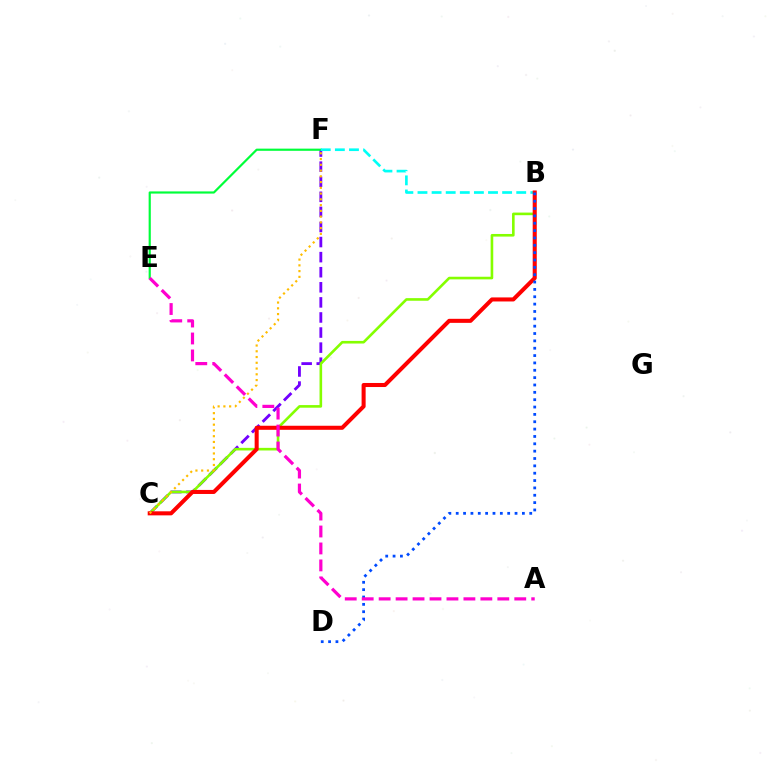{('C', 'F'): [{'color': '#7200ff', 'line_style': 'dashed', 'thickness': 2.05}, {'color': '#ffbd00', 'line_style': 'dotted', 'thickness': 1.56}], ('B', 'C'): [{'color': '#84ff00', 'line_style': 'solid', 'thickness': 1.88}, {'color': '#ff0000', 'line_style': 'solid', 'thickness': 2.91}], ('E', 'F'): [{'color': '#00ff39', 'line_style': 'solid', 'thickness': 1.57}], ('B', 'F'): [{'color': '#00fff6', 'line_style': 'dashed', 'thickness': 1.92}], ('B', 'D'): [{'color': '#004bff', 'line_style': 'dotted', 'thickness': 2.0}], ('A', 'E'): [{'color': '#ff00cf', 'line_style': 'dashed', 'thickness': 2.3}]}